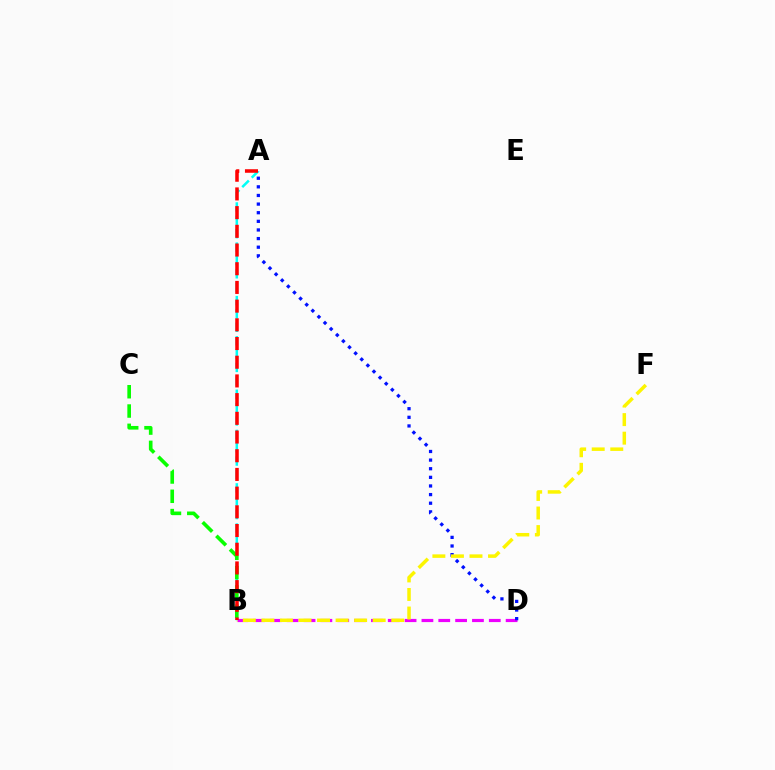{('A', 'B'): [{'color': '#00fff6', 'line_style': 'dashed', 'thickness': 1.82}, {'color': '#ff0000', 'line_style': 'dashed', 'thickness': 2.54}], ('B', 'C'): [{'color': '#08ff00', 'line_style': 'dashed', 'thickness': 2.62}], ('B', 'D'): [{'color': '#ee00ff', 'line_style': 'dashed', 'thickness': 2.29}], ('A', 'D'): [{'color': '#0010ff', 'line_style': 'dotted', 'thickness': 2.34}], ('B', 'F'): [{'color': '#fcf500', 'line_style': 'dashed', 'thickness': 2.52}]}